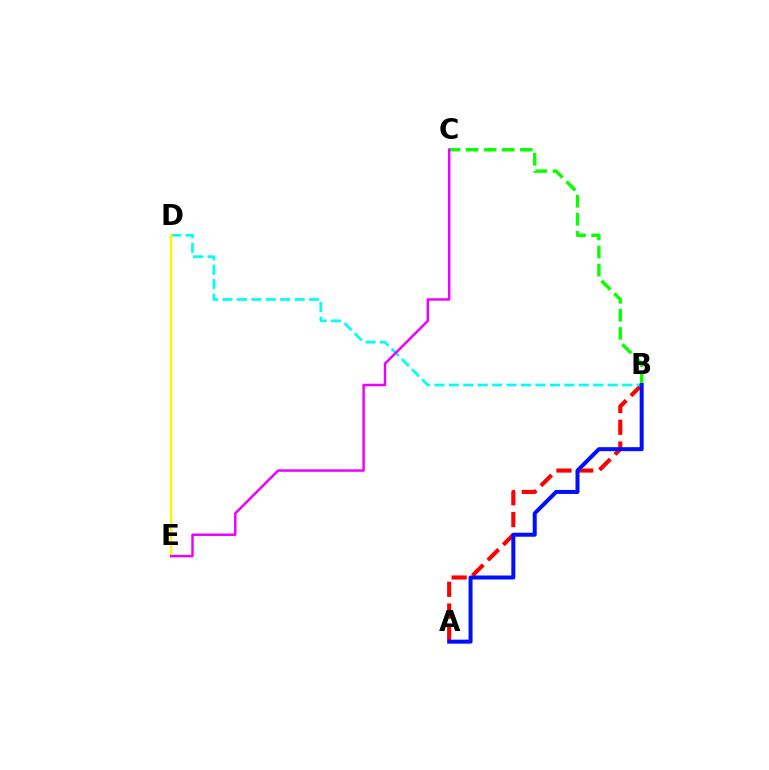{('B', 'C'): [{'color': '#08ff00', 'line_style': 'dashed', 'thickness': 2.45}], ('A', 'B'): [{'color': '#ff0000', 'line_style': 'dashed', 'thickness': 2.96}, {'color': '#0010ff', 'line_style': 'solid', 'thickness': 2.88}], ('B', 'D'): [{'color': '#00fff6', 'line_style': 'dashed', 'thickness': 1.96}], ('D', 'E'): [{'color': '#fcf500', 'line_style': 'solid', 'thickness': 1.76}], ('C', 'E'): [{'color': '#ee00ff', 'line_style': 'solid', 'thickness': 1.78}]}